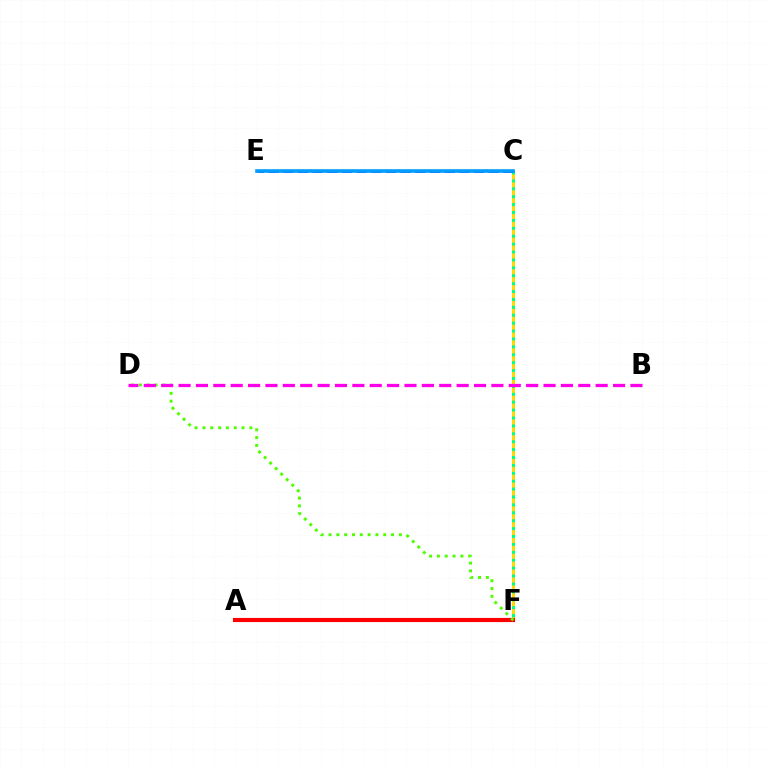{('C', 'F'): [{'color': '#ffd500', 'line_style': 'solid', 'thickness': 2.09}, {'color': '#00ff86', 'line_style': 'dotted', 'thickness': 2.15}], ('A', 'F'): [{'color': '#ff0000', 'line_style': 'solid', 'thickness': 2.98}], ('C', 'E'): [{'color': '#3700ff', 'line_style': 'dashed', 'thickness': 1.99}, {'color': '#009eff', 'line_style': 'solid', 'thickness': 2.62}], ('D', 'F'): [{'color': '#4fff00', 'line_style': 'dotted', 'thickness': 2.12}], ('B', 'D'): [{'color': '#ff00ed', 'line_style': 'dashed', 'thickness': 2.36}]}